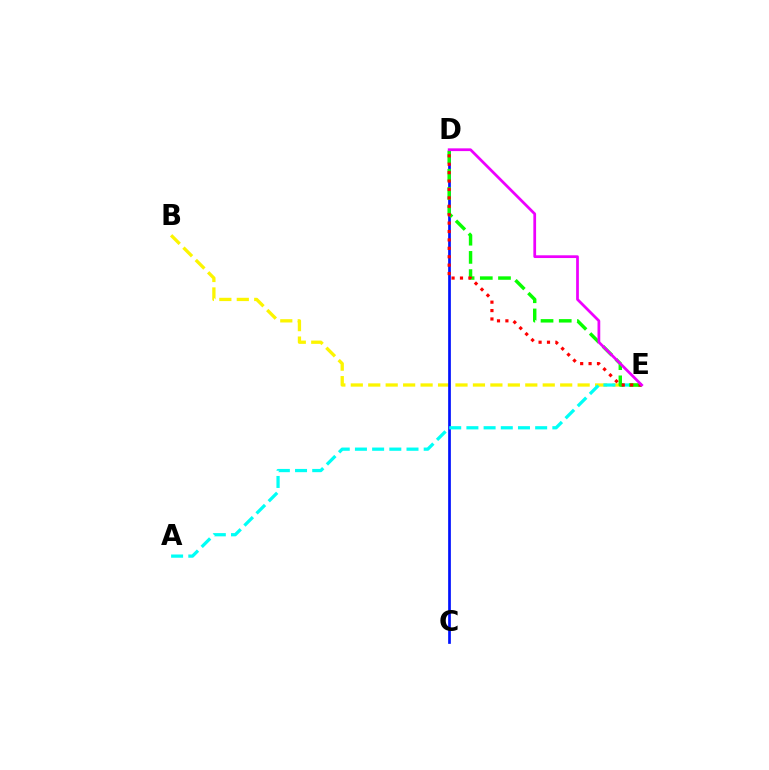{('B', 'E'): [{'color': '#fcf500', 'line_style': 'dashed', 'thickness': 2.37}], ('C', 'D'): [{'color': '#0010ff', 'line_style': 'solid', 'thickness': 1.94}], ('A', 'E'): [{'color': '#00fff6', 'line_style': 'dashed', 'thickness': 2.34}], ('D', 'E'): [{'color': '#08ff00', 'line_style': 'dashed', 'thickness': 2.47}, {'color': '#ff0000', 'line_style': 'dotted', 'thickness': 2.28}, {'color': '#ee00ff', 'line_style': 'solid', 'thickness': 1.97}]}